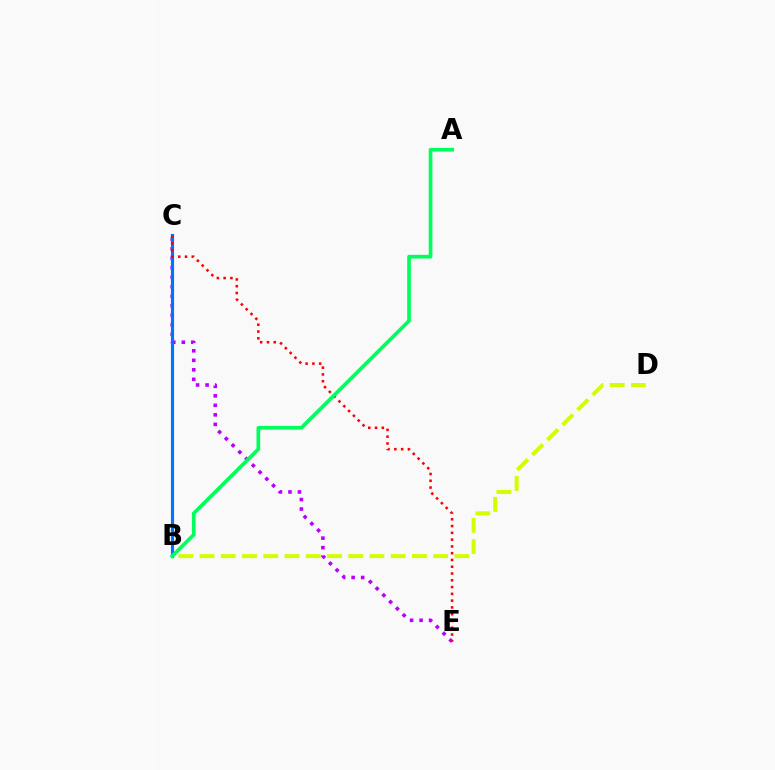{('C', 'E'): [{'color': '#b900ff', 'line_style': 'dotted', 'thickness': 2.58}, {'color': '#ff0000', 'line_style': 'dotted', 'thickness': 1.84}], ('B', 'C'): [{'color': '#0074ff', 'line_style': 'solid', 'thickness': 2.25}], ('B', 'D'): [{'color': '#d1ff00', 'line_style': 'dashed', 'thickness': 2.89}], ('A', 'B'): [{'color': '#00ff5c', 'line_style': 'solid', 'thickness': 2.65}]}